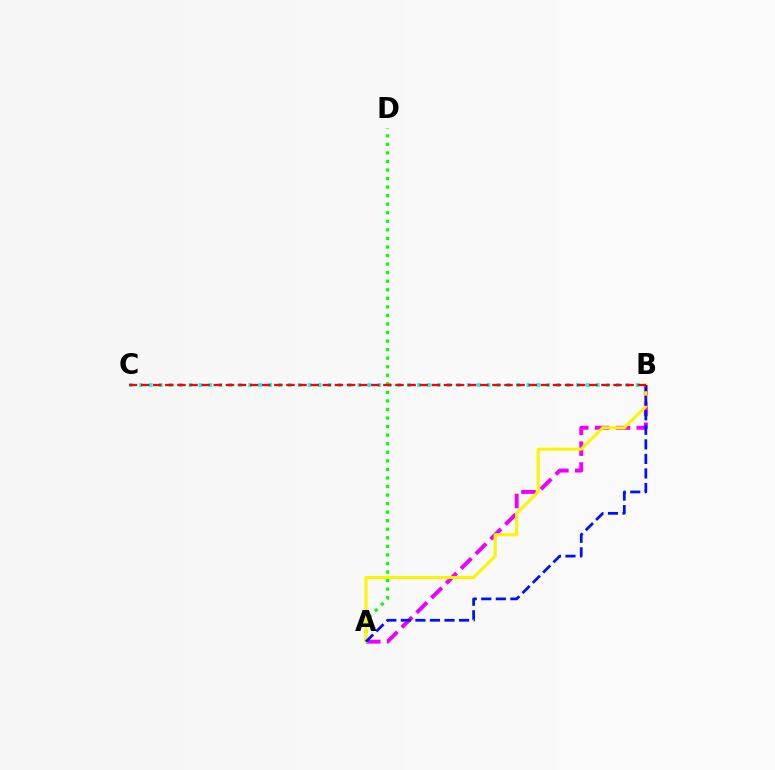{('B', 'C'): [{'color': '#00fff6', 'line_style': 'dotted', 'thickness': 2.7}, {'color': '#ff0000', 'line_style': 'dashed', 'thickness': 1.65}], ('A', 'B'): [{'color': '#ee00ff', 'line_style': 'dashed', 'thickness': 2.83}, {'color': '#fcf500', 'line_style': 'solid', 'thickness': 2.22}, {'color': '#0010ff', 'line_style': 'dashed', 'thickness': 1.98}], ('A', 'D'): [{'color': '#08ff00', 'line_style': 'dotted', 'thickness': 2.32}]}